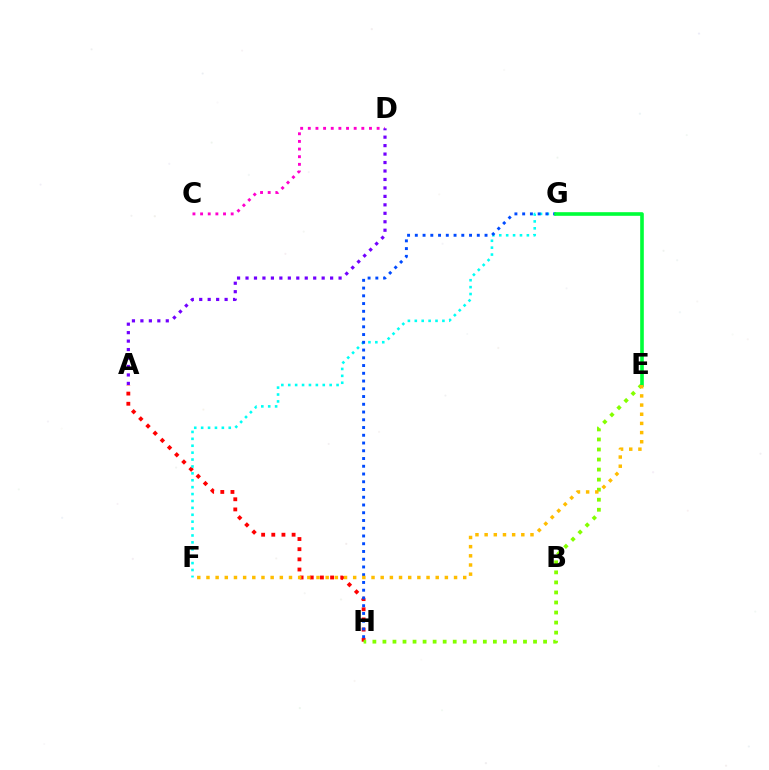{('A', 'H'): [{'color': '#ff0000', 'line_style': 'dotted', 'thickness': 2.76}], ('F', 'G'): [{'color': '#00fff6', 'line_style': 'dotted', 'thickness': 1.88}], ('G', 'H'): [{'color': '#004bff', 'line_style': 'dotted', 'thickness': 2.1}], ('C', 'D'): [{'color': '#ff00cf', 'line_style': 'dotted', 'thickness': 2.08}], ('E', 'H'): [{'color': '#84ff00', 'line_style': 'dotted', 'thickness': 2.73}], ('E', 'G'): [{'color': '#00ff39', 'line_style': 'solid', 'thickness': 2.62}], ('E', 'F'): [{'color': '#ffbd00', 'line_style': 'dotted', 'thickness': 2.49}], ('A', 'D'): [{'color': '#7200ff', 'line_style': 'dotted', 'thickness': 2.3}]}